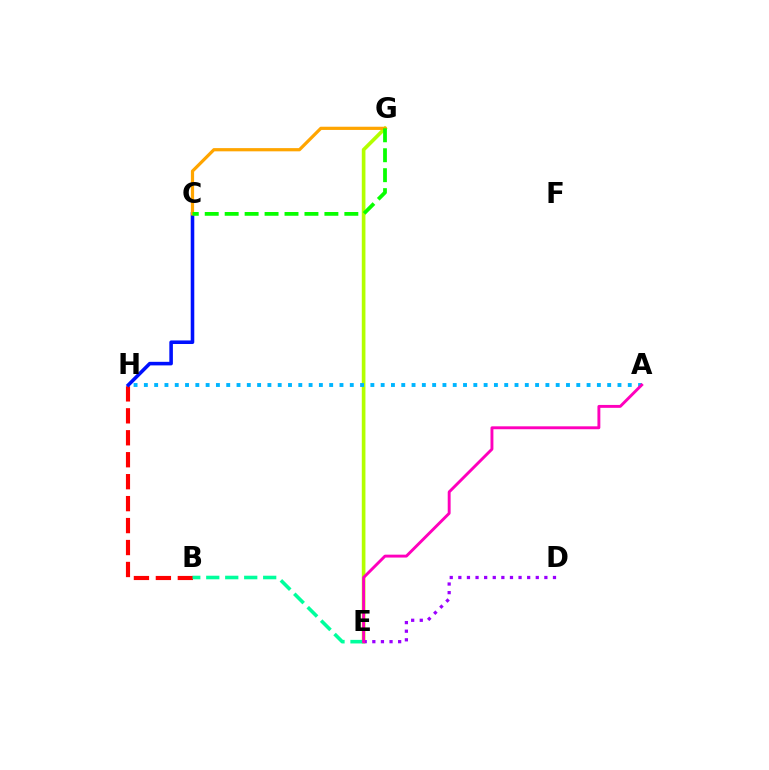{('E', 'G'): [{'color': '#b3ff00', 'line_style': 'solid', 'thickness': 2.62}], ('B', 'H'): [{'color': '#ff0000', 'line_style': 'dashed', 'thickness': 2.98}], ('C', 'H'): [{'color': '#0010ff', 'line_style': 'solid', 'thickness': 2.57}], ('B', 'E'): [{'color': '#00ff9d', 'line_style': 'dashed', 'thickness': 2.58}], ('D', 'E'): [{'color': '#9b00ff', 'line_style': 'dotted', 'thickness': 2.34}], ('A', 'H'): [{'color': '#00b5ff', 'line_style': 'dotted', 'thickness': 2.8}], ('A', 'E'): [{'color': '#ff00bd', 'line_style': 'solid', 'thickness': 2.09}], ('C', 'G'): [{'color': '#ffa500', 'line_style': 'solid', 'thickness': 2.31}, {'color': '#08ff00', 'line_style': 'dashed', 'thickness': 2.71}]}